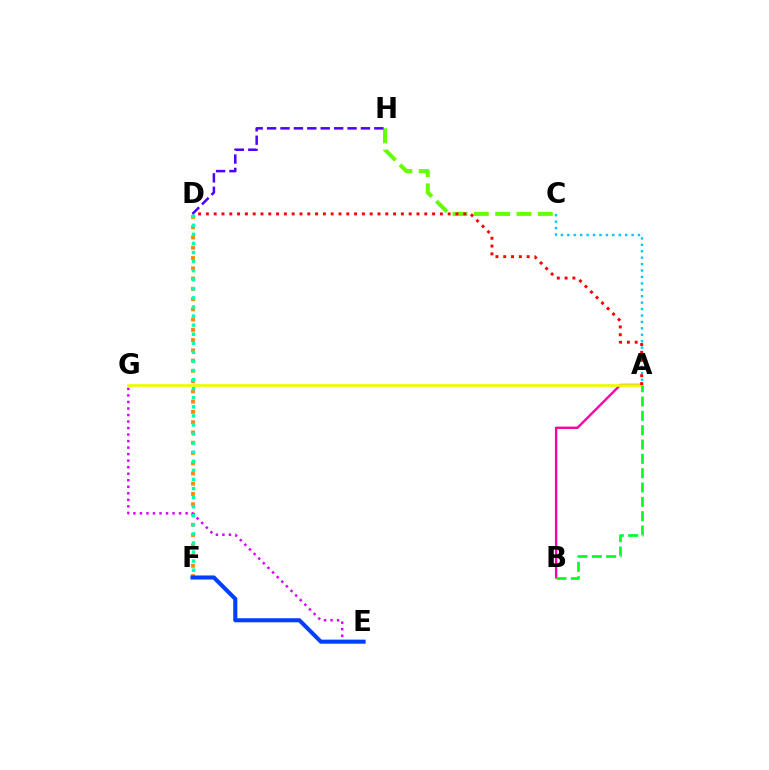{('A', 'B'): [{'color': '#ff00a0', 'line_style': 'solid', 'thickness': 1.7}, {'color': '#00ff27', 'line_style': 'dashed', 'thickness': 1.95}], ('D', 'F'): [{'color': '#ff8800', 'line_style': 'dotted', 'thickness': 2.79}, {'color': '#00ffaf', 'line_style': 'dotted', 'thickness': 2.47}], ('A', 'G'): [{'color': '#eeff00', 'line_style': 'solid', 'thickness': 1.96}], ('C', 'H'): [{'color': '#66ff00', 'line_style': 'dashed', 'thickness': 2.9}], ('E', 'G'): [{'color': '#d600ff', 'line_style': 'dotted', 'thickness': 1.77}], ('A', 'C'): [{'color': '#00c7ff', 'line_style': 'dotted', 'thickness': 1.75}], ('A', 'D'): [{'color': '#ff0000', 'line_style': 'dotted', 'thickness': 2.12}], ('D', 'H'): [{'color': '#4f00ff', 'line_style': 'dashed', 'thickness': 1.82}], ('E', 'F'): [{'color': '#003fff', 'line_style': 'solid', 'thickness': 2.92}]}